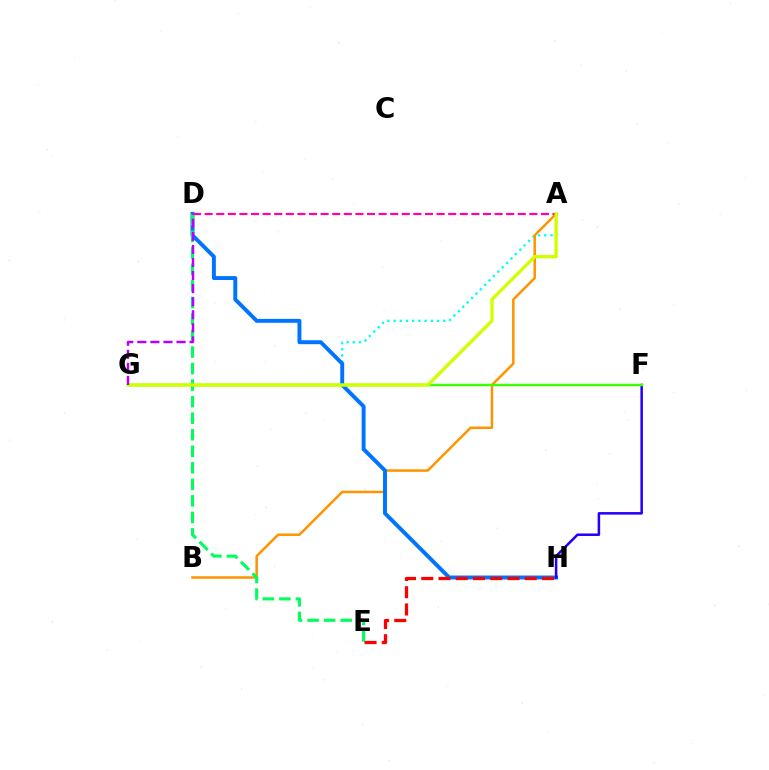{('A', 'G'): [{'color': '#00fff6', 'line_style': 'dotted', 'thickness': 1.69}, {'color': '#d1ff00', 'line_style': 'solid', 'thickness': 2.4}], ('A', 'B'): [{'color': '#ff9400', 'line_style': 'solid', 'thickness': 1.81}], ('D', 'H'): [{'color': '#0074ff', 'line_style': 'solid', 'thickness': 2.83}], ('D', 'E'): [{'color': '#00ff5c', 'line_style': 'dashed', 'thickness': 2.25}], ('A', 'D'): [{'color': '#ff00ac', 'line_style': 'dashed', 'thickness': 1.58}], ('F', 'H'): [{'color': '#2500ff', 'line_style': 'solid', 'thickness': 1.82}], ('F', 'G'): [{'color': '#3dff00', 'line_style': 'solid', 'thickness': 1.77}], ('E', 'H'): [{'color': '#ff0000', 'line_style': 'dashed', 'thickness': 2.34}], ('D', 'G'): [{'color': '#b900ff', 'line_style': 'dashed', 'thickness': 1.78}]}